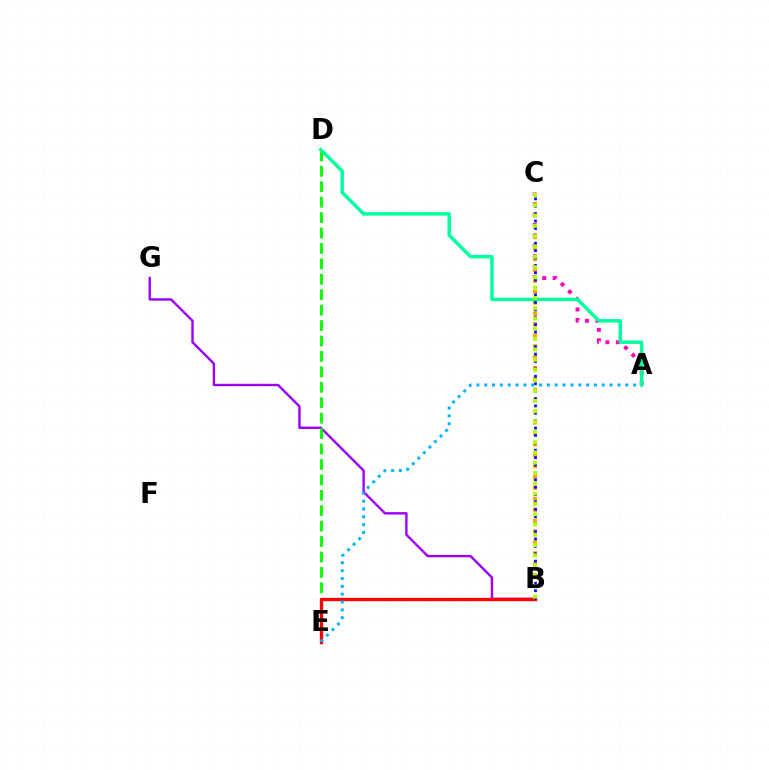{('B', 'G'): [{'color': '#9b00ff', 'line_style': 'solid', 'thickness': 1.72}], ('D', 'E'): [{'color': '#08ff00', 'line_style': 'dashed', 'thickness': 2.1}], ('A', 'C'): [{'color': '#ff00bd', 'line_style': 'dotted', 'thickness': 2.83}], ('B', 'E'): [{'color': '#ff0000', 'line_style': 'solid', 'thickness': 2.41}], ('B', 'C'): [{'color': '#ffa500', 'line_style': 'dotted', 'thickness': 2.96}, {'color': '#0010ff', 'line_style': 'dotted', 'thickness': 2.01}, {'color': '#b3ff00', 'line_style': 'dotted', 'thickness': 2.8}], ('A', 'E'): [{'color': '#00b5ff', 'line_style': 'dotted', 'thickness': 2.13}], ('A', 'D'): [{'color': '#00ff9d', 'line_style': 'solid', 'thickness': 2.5}]}